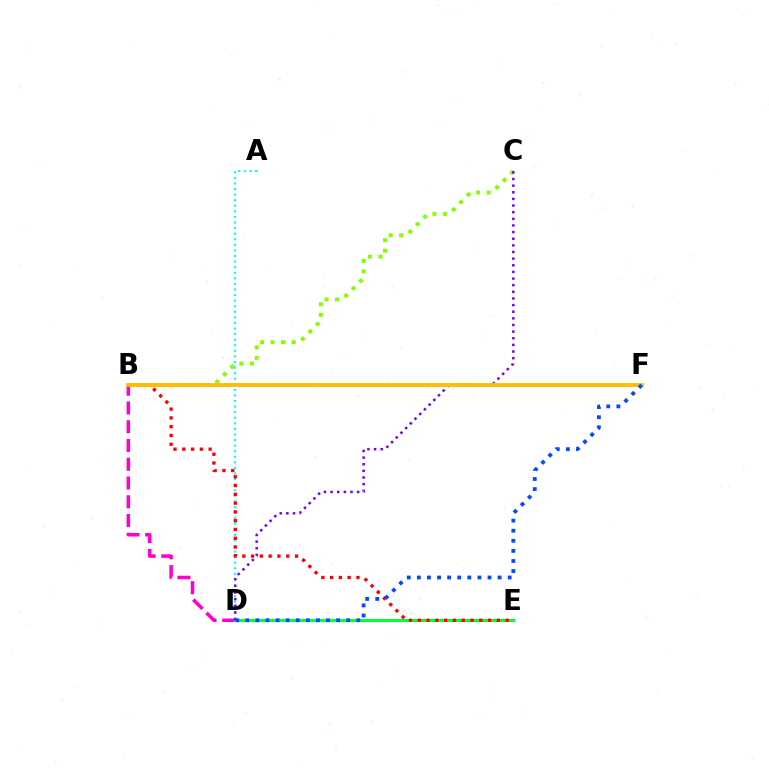{('B', 'C'): [{'color': '#84ff00', 'line_style': 'dotted', 'thickness': 2.86}], ('A', 'D'): [{'color': '#00fff6', 'line_style': 'dotted', 'thickness': 1.52}], ('B', 'D'): [{'color': '#ff00cf', 'line_style': 'dashed', 'thickness': 2.55}], ('D', 'E'): [{'color': '#00ff39', 'line_style': 'solid', 'thickness': 2.19}], ('B', 'E'): [{'color': '#ff0000', 'line_style': 'dotted', 'thickness': 2.39}], ('C', 'D'): [{'color': '#7200ff', 'line_style': 'dotted', 'thickness': 1.8}], ('B', 'F'): [{'color': '#ffbd00', 'line_style': 'solid', 'thickness': 2.76}], ('D', 'F'): [{'color': '#004bff', 'line_style': 'dotted', 'thickness': 2.74}]}